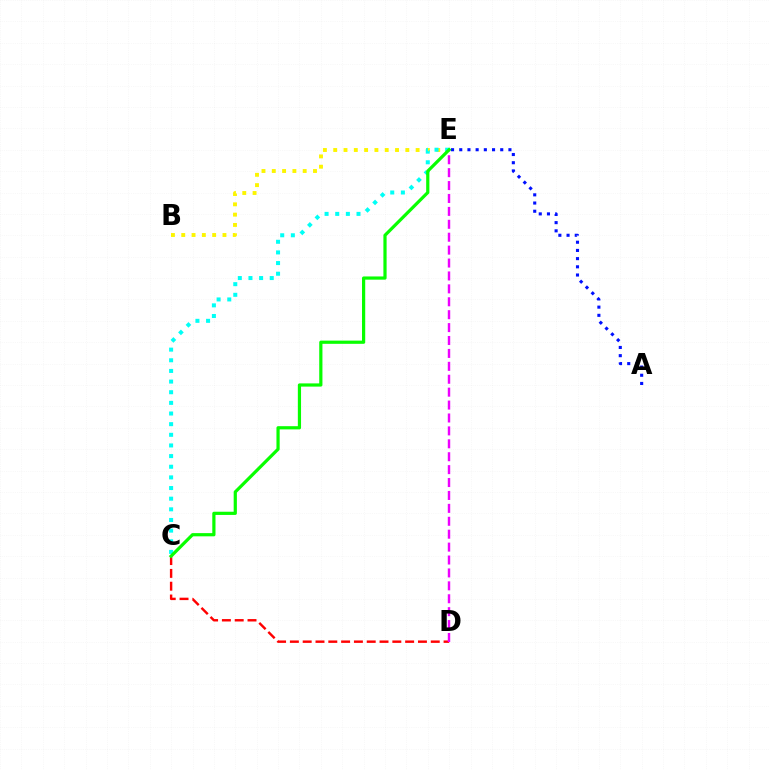{('A', 'E'): [{'color': '#0010ff', 'line_style': 'dotted', 'thickness': 2.23}], ('C', 'D'): [{'color': '#ff0000', 'line_style': 'dashed', 'thickness': 1.74}], ('D', 'E'): [{'color': '#ee00ff', 'line_style': 'dashed', 'thickness': 1.75}], ('B', 'E'): [{'color': '#fcf500', 'line_style': 'dotted', 'thickness': 2.8}], ('C', 'E'): [{'color': '#00fff6', 'line_style': 'dotted', 'thickness': 2.89}, {'color': '#08ff00', 'line_style': 'solid', 'thickness': 2.31}]}